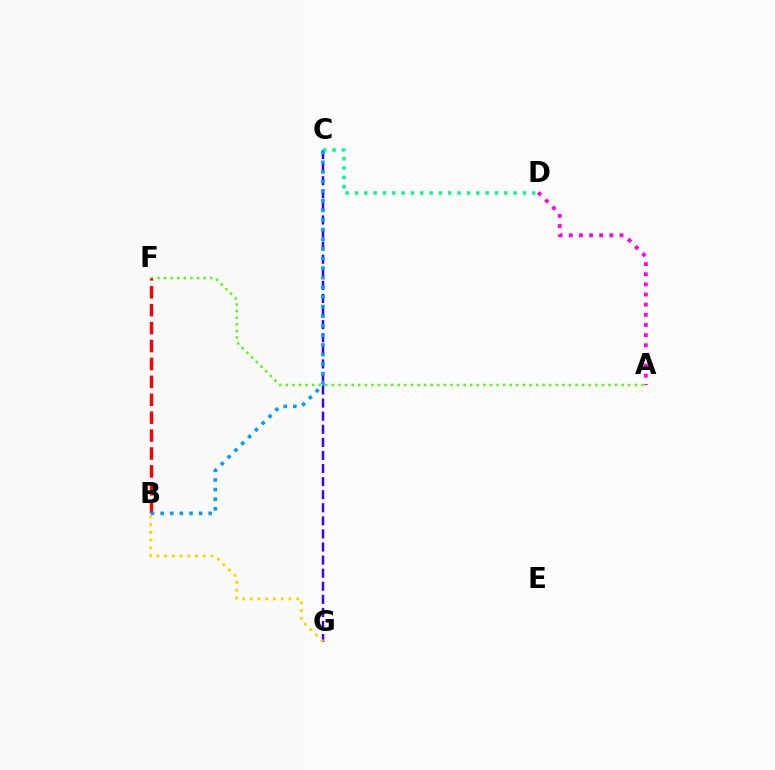{('A', 'F'): [{'color': '#4fff00', 'line_style': 'dotted', 'thickness': 1.79}], ('C', 'G'): [{'color': '#3700ff', 'line_style': 'dashed', 'thickness': 1.78}], ('B', 'F'): [{'color': '#ff0000', 'line_style': 'dashed', 'thickness': 2.43}], ('A', 'D'): [{'color': '#ff00ed', 'line_style': 'dotted', 'thickness': 2.76}], ('B', 'G'): [{'color': '#ffd500', 'line_style': 'dotted', 'thickness': 2.1}], ('C', 'D'): [{'color': '#00ff86', 'line_style': 'dotted', 'thickness': 2.54}], ('B', 'C'): [{'color': '#009eff', 'line_style': 'dotted', 'thickness': 2.61}]}